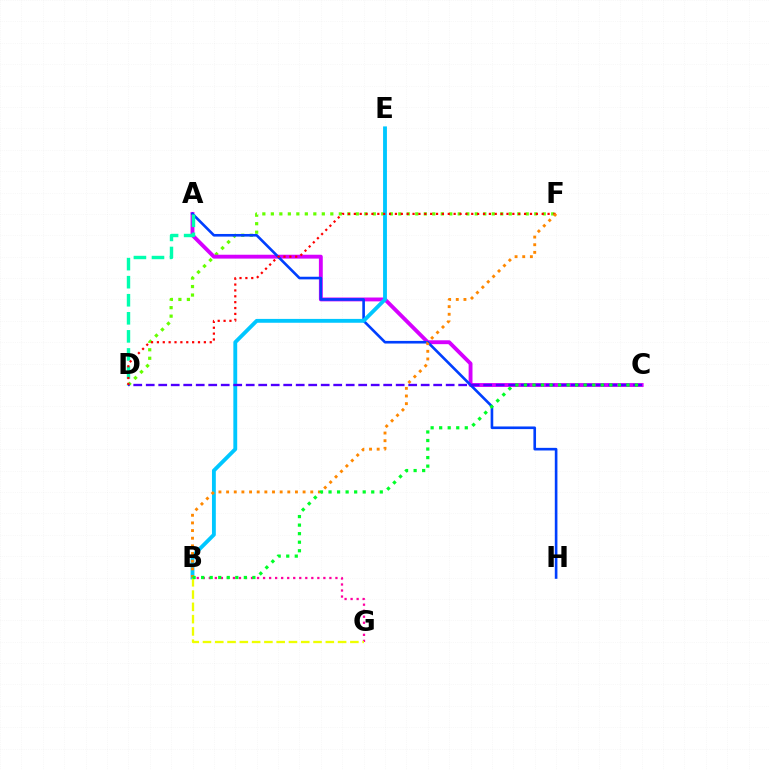{('B', 'G'): [{'color': '#ff00a0', 'line_style': 'dotted', 'thickness': 1.64}, {'color': '#eeff00', 'line_style': 'dashed', 'thickness': 1.67}], ('D', 'F'): [{'color': '#66ff00', 'line_style': 'dotted', 'thickness': 2.31}, {'color': '#ff0000', 'line_style': 'dotted', 'thickness': 1.6}], ('A', 'C'): [{'color': '#d600ff', 'line_style': 'solid', 'thickness': 2.78}], ('A', 'H'): [{'color': '#003fff', 'line_style': 'solid', 'thickness': 1.89}], ('A', 'D'): [{'color': '#00ffaf', 'line_style': 'dashed', 'thickness': 2.45}], ('B', 'E'): [{'color': '#00c7ff', 'line_style': 'solid', 'thickness': 2.77}], ('C', 'D'): [{'color': '#4f00ff', 'line_style': 'dashed', 'thickness': 1.7}], ('B', 'F'): [{'color': '#ff8800', 'line_style': 'dotted', 'thickness': 2.08}], ('B', 'C'): [{'color': '#00ff27', 'line_style': 'dotted', 'thickness': 2.32}]}